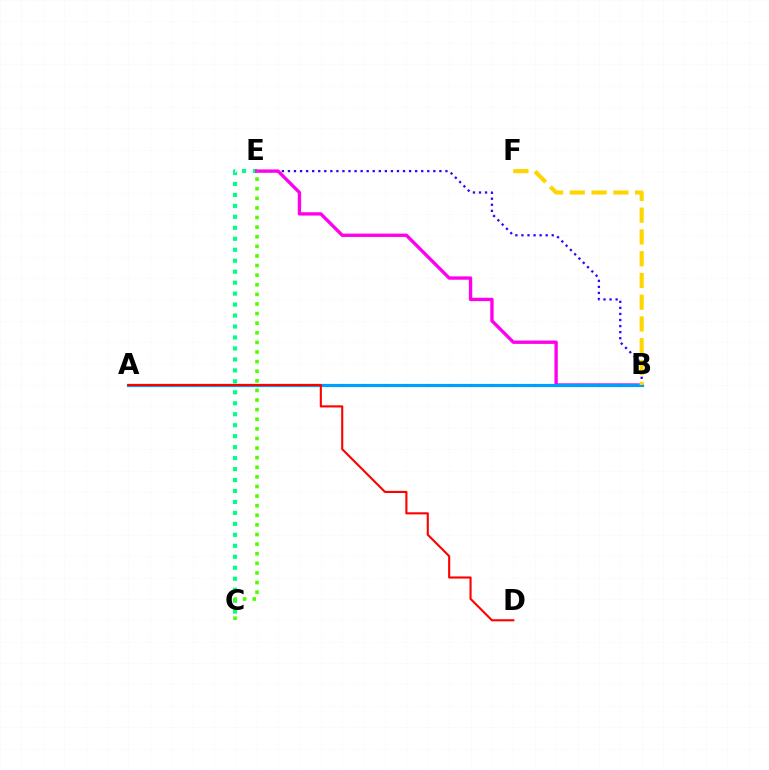{('C', 'E'): [{'color': '#00ff86', 'line_style': 'dotted', 'thickness': 2.98}, {'color': '#4fff00', 'line_style': 'dotted', 'thickness': 2.61}], ('B', 'E'): [{'color': '#3700ff', 'line_style': 'dotted', 'thickness': 1.65}, {'color': '#ff00ed', 'line_style': 'solid', 'thickness': 2.41}], ('A', 'B'): [{'color': '#009eff', 'line_style': 'solid', 'thickness': 2.29}], ('A', 'D'): [{'color': '#ff0000', 'line_style': 'solid', 'thickness': 1.52}], ('B', 'F'): [{'color': '#ffd500', 'line_style': 'dashed', 'thickness': 2.96}]}